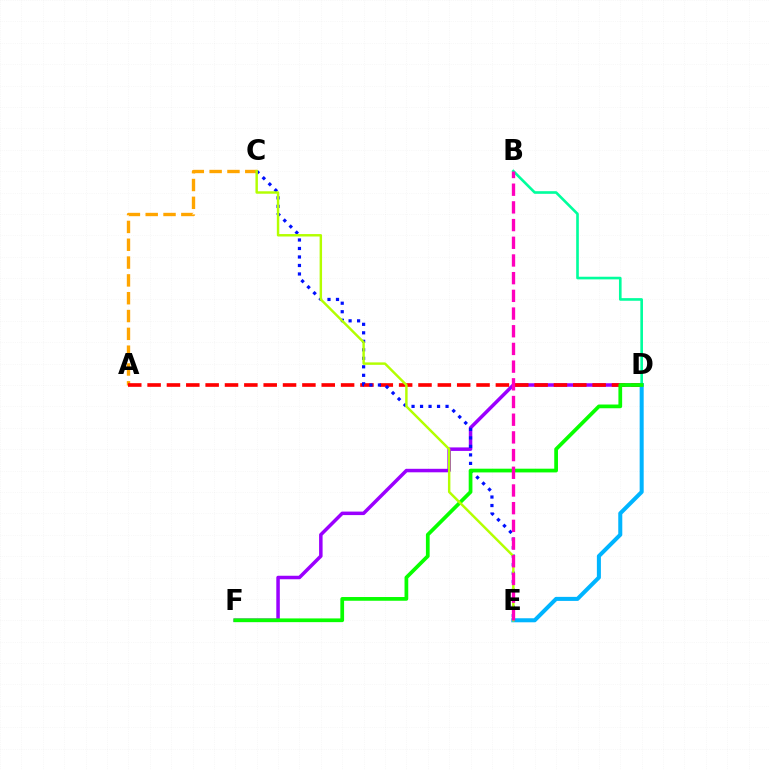{('A', 'C'): [{'color': '#ffa500', 'line_style': 'dashed', 'thickness': 2.42}], ('D', 'F'): [{'color': '#9b00ff', 'line_style': 'solid', 'thickness': 2.52}, {'color': '#08ff00', 'line_style': 'solid', 'thickness': 2.69}], ('A', 'D'): [{'color': '#ff0000', 'line_style': 'dashed', 'thickness': 2.63}], ('B', 'D'): [{'color': '#00ff9d', 'line_style': 'solid', 'thickness': 1.89}], ('C', 'E'): [{'color': '#0010ff', 'line_style': 'dotted', 'thickness': 2.31}, {'color': '#b3ff00', 'line_style': 'solid', 'thickness': 1.76}], ('D', 'E'): [{'color': '#00b5ff', 'line_style': 'solid', 'thickness': 2.9}], ('B', 'E'): [{'color': '#ff00bd', 'line_style': 'dashed', 'thickness': 2.4}]}